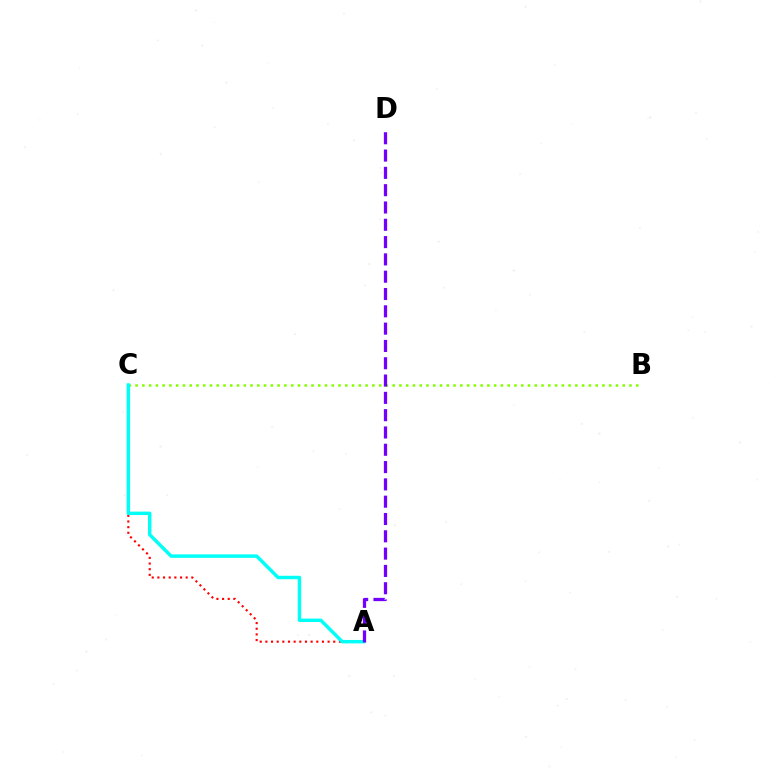{('B', 'C'): [{'color': '#84ff00', 'line_style': 'dotted', 'thickness': 1.84}], ('A', 'C'): [{'color': '#ff0000', 'line_style': 'dotted', 'thickness': 1.54}, {'color': '#00fff6', 'line_style': 'solid', 'thickness': 2.48}], ('A', 'D'): [{'color': '#7200ff', 'line_style': 'dashed', 'thickness': 2.35}]}